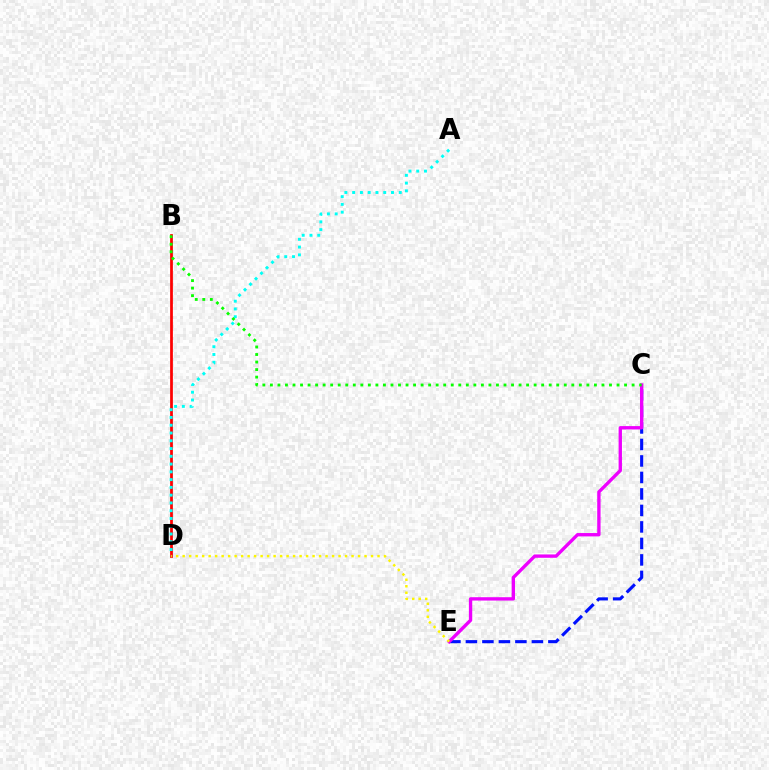{('B', 'D'): [{'color': '#ff0000', 'line_style': 'solid', 'thickness': 1.98}], ('C', 'E'): [{'color': '#0010ff', 'line_style': 'dashed', 'thickness': 2.24}, {'color': '#ee00ff', 'line_style': 'solid', 'thickness': 2.41}], ('A', 'D'): [{'color': '#00fff6', 'line_style': 'dotted', 'thickness': 2.11}], ('B', 'C'): [{'color': '#08ff00', 'line_style': 'dotted', 'thickness': 2.05}], ('D', 'E'): [{'color': '#fcf500', 'line_style': 'dotted', 'thickness': 1.76}]}